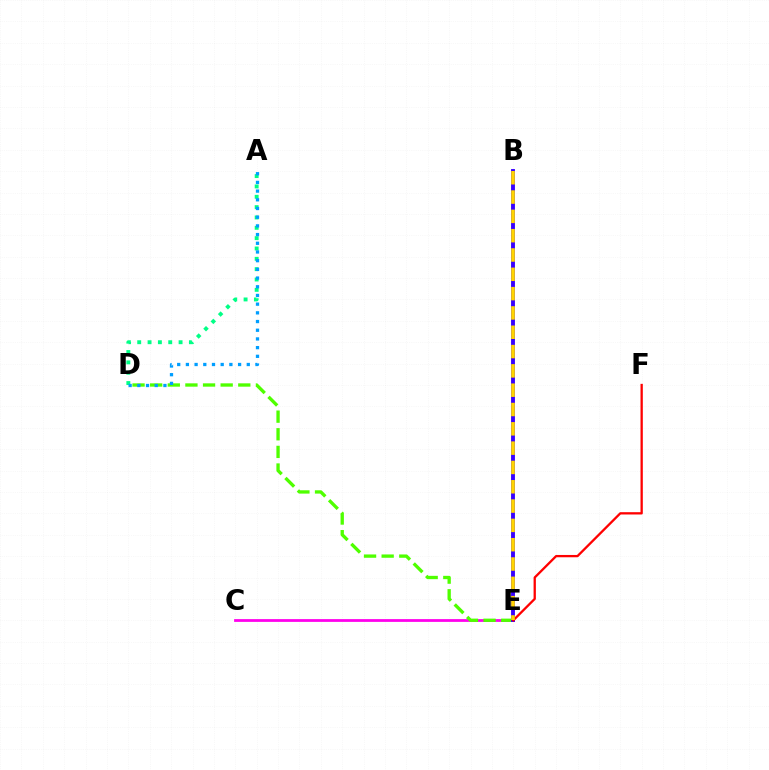{('C', 'E'): [{'color': '#ff00ed', 'line_style': 'solid', 'thickness': 2.0}], ('A', 'D'): [{'color': '#00ff86', 'line_style': 'dotted', 'thickness': 2.81}, {'color': '#009eff', 'line_style': 'dotted', 'thickness': 2.36}], ('D', 'E'): [{'color': '#4fff00', 'line_style': 'dashed', 'thickness': 2.39}], ('B', 'E'): [{'color': '#3700ff', 'line_style': 'solid', 'thickness': 2.79}, {'color': '#ffd500', 'line_style': 'dashed', 'thickness': 2.62}], ('E', 'F'): [{'color': '#ff0000', 'line_style': 'solid', 'thickness': 1.66}]}